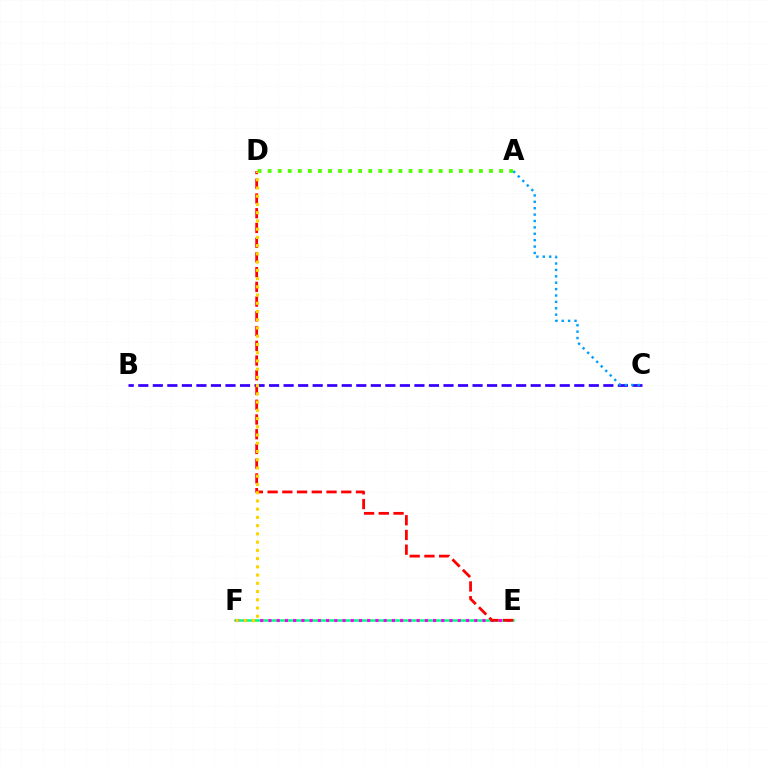{('B', 'C'): [{'color': '#3700ff', 'line_style': 'dashed', 'thickness': 1.97}], ('A', 'D'): [{'color': '#4fff00', 'line_style': 'dotted', 'thickness': 2.73}], ('A', 'C'): [{'color': '#009eff', 'line_style': 'dotted', 'thickness': 1.74}], ('E', 'F'): [{'color': '#00ff86', 'line_style': 'solid', 'thickness': 1.8}, {'color': '#ff00ed', 'line_style': 'dotted', 'thickness': 2.24}], ('D', 'E'): [{'color': '#ff0000', 'line_style': 'dashed', 'thickness': 2.0}], ('D', 'F'): [{'color': '#ffd500', 'line_style': 'dotted', 'thickness': 2.24}]}